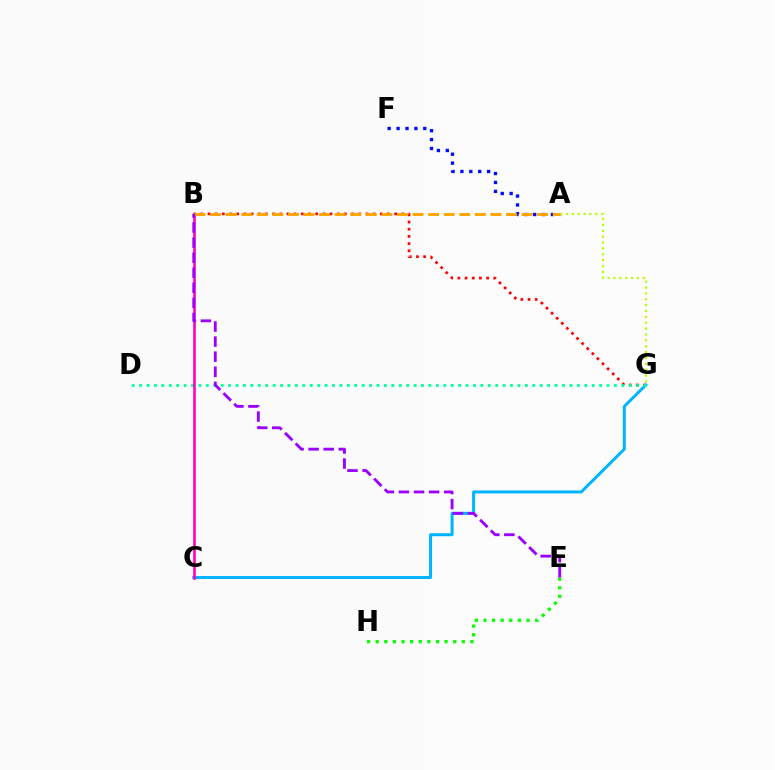{('B', 'G'): [{'color': '#ff0000', 'line_style': 'dotted', 'thickness': 1.95}], ('A', 'F'): [{'color': '#0010ff', 'line_style': 'dotted', 'thickness': 2.42}], ('C', 'G'): [{'color': '#00b5ff', 'line_style': 'solid', 'thickness': 2.16}], ('D', 'G'): [{'color': '#00ff9d', 'line_style': 'dotted', 'thickness': 2.02}], ('E', 'H'): [{'color': '#08ff00', 'line_style': 'dotted', 'thickness': 2.34}], ('B', 'C'): [{'color': '#ff00bd', 'line_style': 'solid', 'thickness': 1.87}], ('A', 'B'): [{'color': '#ffa500', 'line_style': 'dashed', 'thickness': 2.12}], ('B', 'E'): [{'color': '#9b00ff', 'line_style': 'dashed', 'thickness': 2.05}], ('A', 'G'): [{'color': '#b3ff00', 'line_style': 'dotted', 'thickness': 1.59}]}